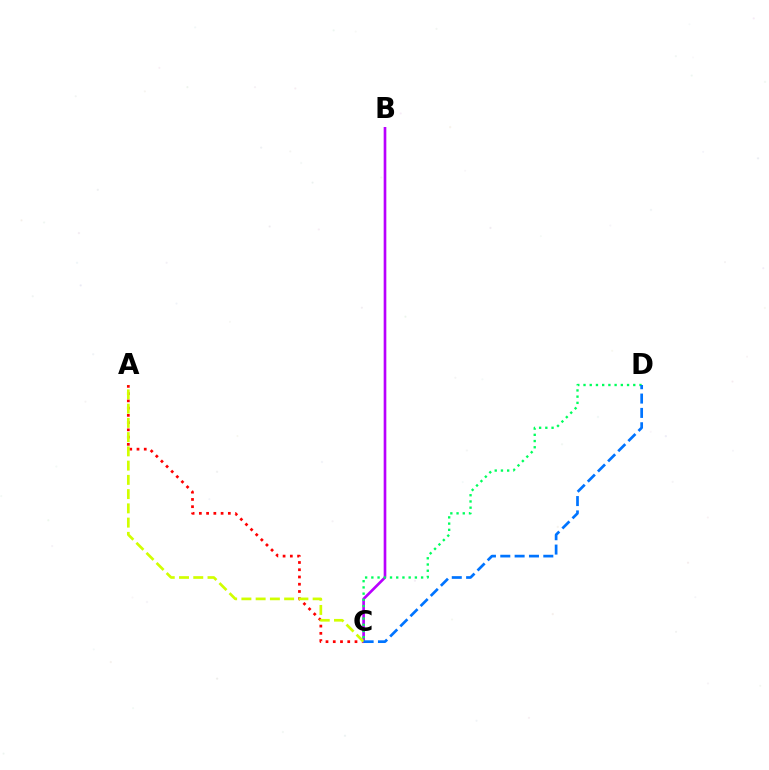{('A', 'C'): [{'color': '#ff0000', 'line_style': 'dotted', 'thickness': 1.97}, {'color': '#d1ff00', 'line_style': 'dashed', 'thickness': 1.94}], ('B', 'C'): [{'color': '#b900ff', 'line_style': 'solid', 'thickness': 1.91}], ('C', 'D'): [{'color': '#00ff5c', 'line_style': 'dotted', 'thickness': 1.69}, {'color': '#0074ff', 'line_style': 'dashed', 'thickness': 1.95}]}